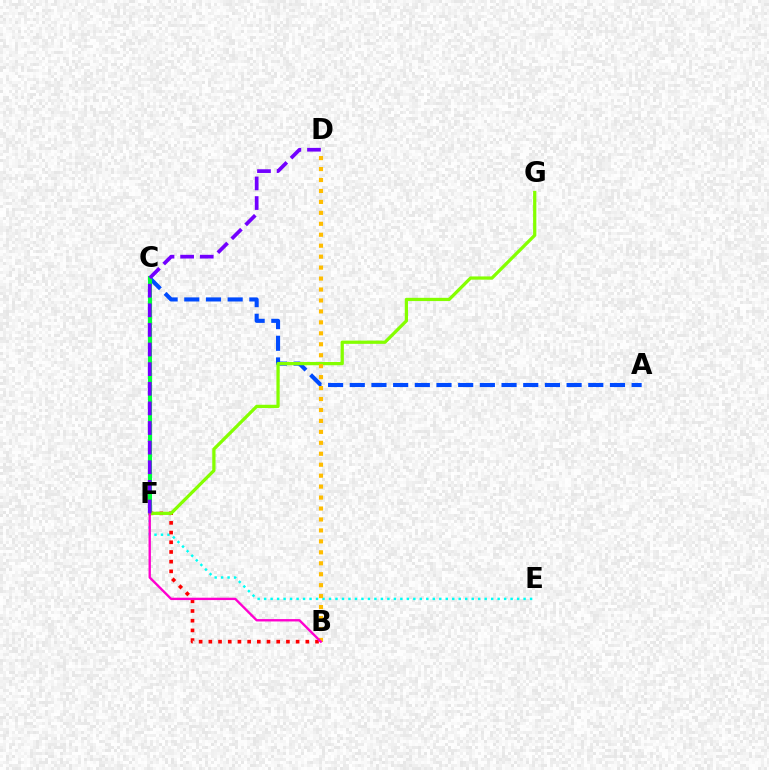{('E', 'F'): [{'color': '#00fff6', 'line_style': 'dotted', 'thickness': 1.76}], ('B', 'F'): [{'color': '#ff0000', 'line_style': 'dotted', 'thickness': 2.64}, {'color': '#ff00cf', 'line_style': 'solid', 'thickness': 1.7}], ('A', 'C'): [{'color': '#004bff', 'line_style': 'dashed', 'thickness': 2.95}], ('C', 'F'): [{'color': '#00ff39', 'line_style': 'solid', 'thickness': 2.96}], ('F', 'G'): [{'color': '#84ff00', 'line_style': 'solid', 'thickness': 2.34}], ('B', 'D'): [{'color': '#ffbd00', 'line_style': 'dotted', 'thickness': 2.98}], ('D', 'F'): [{'color': '#7200ff', 'line_style': 'dashed', 'thickness': 2.67}]}